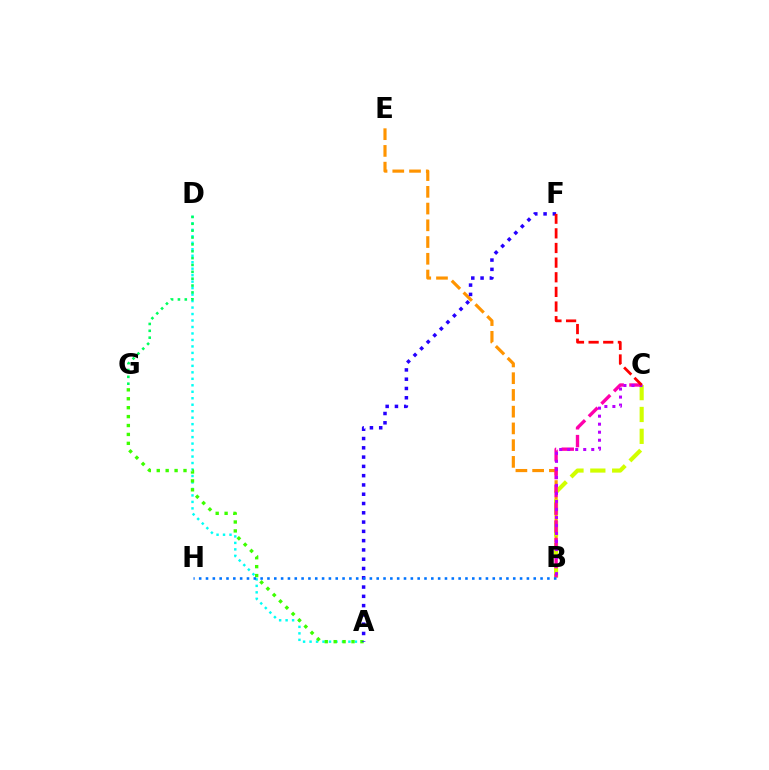{('B', 'E'): [{'color': '#ff9400', 'line_style': 'dashed', 'thickness': 2.27}], ('A', 'D'): [{'color': '#00fff6', 'line_style': 'dotted', 'thickness': 1.76}], ('B', 'C'): [{'color': '#d1ff00', 'line_style': 'dashed', 'thickness': 2.97}, {'color': '#ff00ac', 'line_style': 'dashed', 'thickness': 2.42}, {'color': '#b900ff', 'line_style': 'dotted', 'thickness': 2.18}], ('A', 'G'): [{'color': '#3dff00', 'line_style': 'dotted', 'thickness': 2.42}], ('D', 'G'): [{'color': '#00ff5c', 'line_style': 'dotted', 'thickness': 1.86}], ('A', 'F'): [{'color': '#2500ff', 'line_style': 'dotted', 'thickness': 2.52}], ('B', 'H'): [{'color': '#0074ff', 'line_style': 'dotted', 'thickness': 1.86}], ('C', 'F'): [{'color': '#ff0000', 'line_style': 'dashed', 'thickness': 1.99}]}